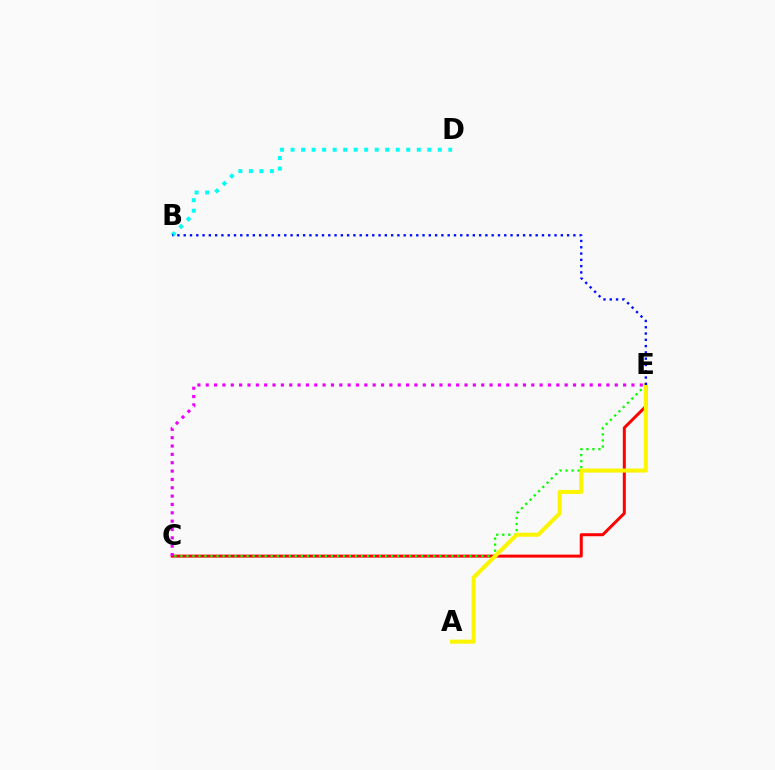{('C', 'E'): [{'color': '#ff0000', 'line_style': 'solid', 'thickness': 2.16}, {'color': '#08ff00', 'line_style': 'dotted', 'thickness': 1.64}, {'color': '#ee00ff', 'line_style': 'dotted', 'thickness': 2.27}], ('A', 'E'): [{'color': '#fcf500', 'line_style': 'solid', 'thickness': 2.91}], ('B', 'D'): [{'color': '#00fff6', 'line_style': 'dotted', 'thickness': 2.86}], ('B', 'E'): [{'color': '#0010ff', 'line_style': 'dotted', 'thickness': 1.71}]}